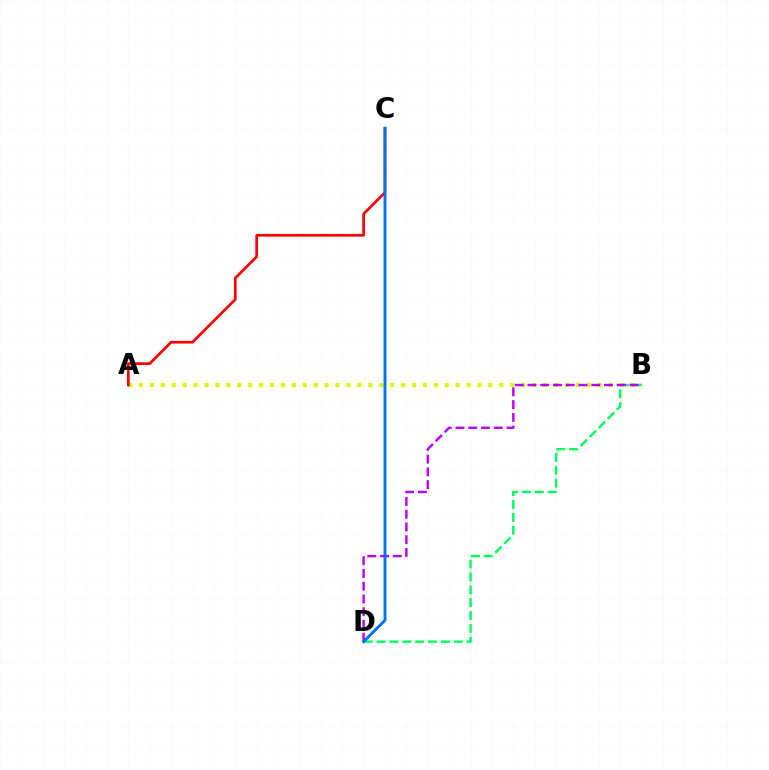{('A', 'B'): [{'color': '#d1ff00', 'line_style': 'dotted', 'thickness': 2.97}], ('B', 'D'): [{'color': '#00ff5c', 'line_style': 'dashed', 'thickness': 1.74}, {'color': '#b900ff', 'line_style': 'dashed', 'thickness': 1.73}], ('A', 'C'): [{'color': '#ff0000', 'line_style': 'solid', 'thickness': 1.94}], ('C', 'D'): [{'color': '#0074ff', 'line_style': 'solid', 'thickness': 2.11}]}